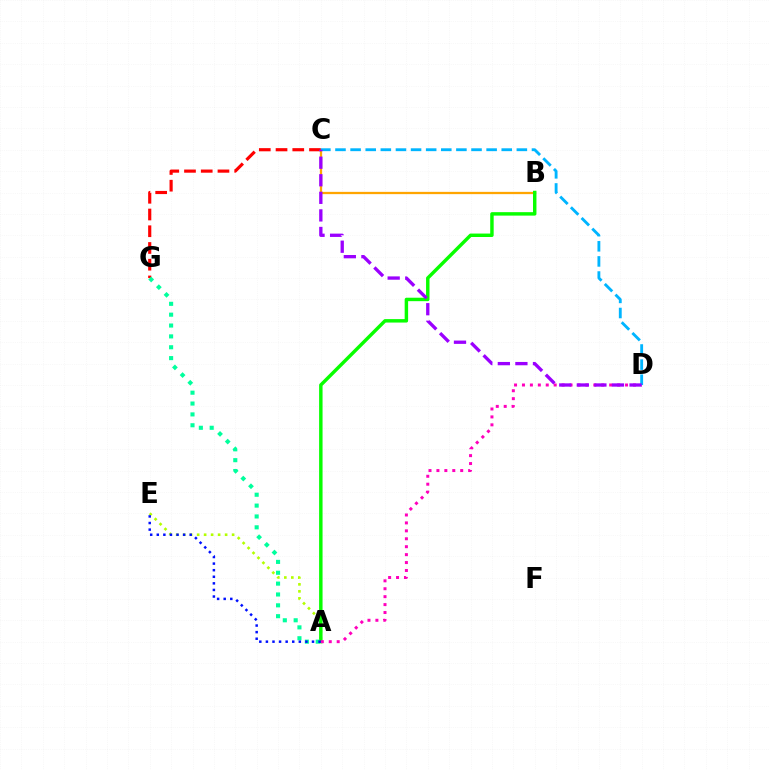{('A', 'E'): [{'color': '#b3ff00', 'line_style': 'dotted', 'thickness': 1.9}, {'color': '#0010ff', 'line_style': 'dotted', 'thickness': 1.79}], ('B', 'C'): [{'color': '#ffa500', 'line_style': 'solid', 'thickness': 1.64}], ('A', 'B'): [{'color': '#08ff00', 'line_style': 'solid', 'thickness': 2.48}], ('C', 'G'): [{'color': '#ff0000', 'line_style': 'dashed', 'thickness': 2.27}], ('A', 'D'): [{'color': '#ff00bd', 'line_style': 'dotted', 'thickness': 2.15}], ('C', 'D'): [{'color': '#00b5ff', 'line_style': 'dashed', 'thickness': 2.05}, {'color': '#9b00ff', 'line_style': 'dashed', 'thickness': 2.39}], ('A', 'G'): [{'color': '#00ff9d', 'line_style': 'dotted', 'thickness': 2.95}]}